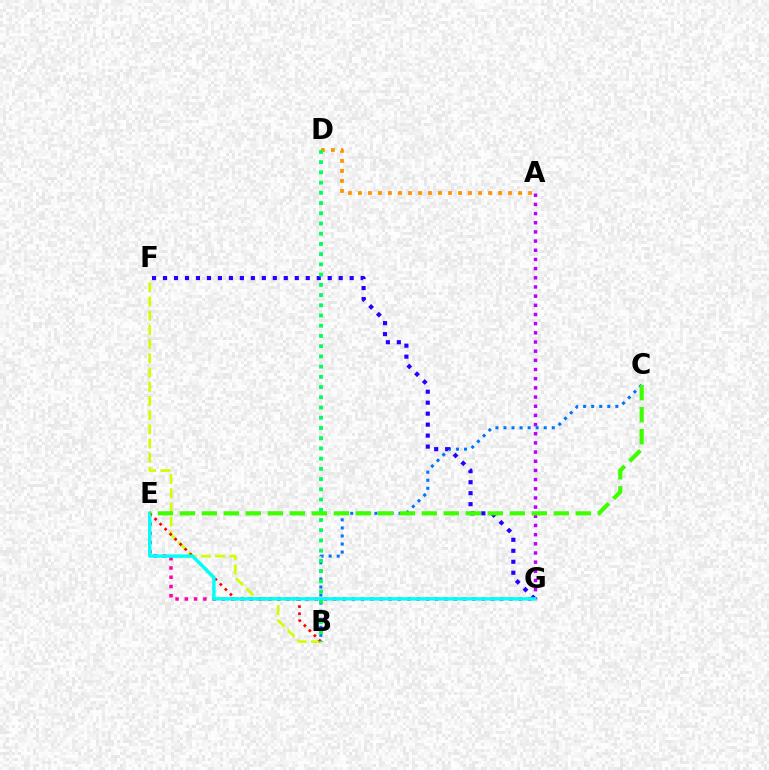{('A', 'G'): [{'color': '#b900ff', 'line_style': 'dotted', 'thickness': 2.49}], ('B', 'F'): [{'color': '#d1ff00', 'line_style': 'dashed', 'thickness': 1.93}], ('A', 'D'): [{'color': '#ff9400', 'line_style': 'dotted', 'thickness': 2.72}], ('B', 'C'): [{'color': '#0074ff', 'line_style': 'dotted', 'thickness': 2.19}], ('F', 'G'): [{'color': '#2500ff', 'line_style': 'dotted', 'thickness': 2.98}], ('E', 'G'): [{'color': '#ff00ac', 'line_style': 'dotted', 'thickness': 2.52}, {'color': '#00fff6', 'line_style': 'solid', 'thickness': 2.45}], ('B', 'E'): [{'color': '#ff0000', 'line_style': 'dotted', 'thickness': 1.93}], ('C', 'E'): [{'color': '#3dff00', 'line_style': 'dashed', 'thickness': 2.99}], ('B', 'D'): [{'color': '#00ff5c', 'line_style': 'dotted', 'thickness': 2.78}]}